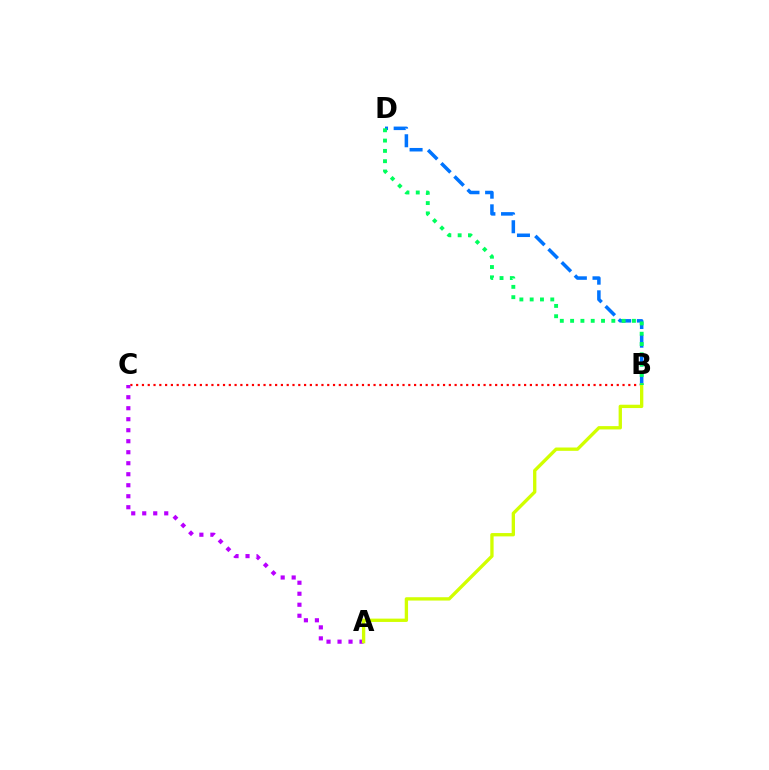{('B', 'C'): [{'color': '#ff0000', 'line_style': 'dotted', 'thickness': 1.57}], ('A', 'C'): [{'color': '#b900ff', 'line_style': 'dotted', 'thickness': 2.99}], ('B', 'D'): [{'color': '#0074ff', 'line_style': 'dashed', 'thickness': 2.53}, {'color': '#00ff5c', 'line_style': 'dotted', 'thickness': 2.8}], ('A', 'B'): [{'color': '#d1ff00', 'line_style': 'solid', 'thickness': 2.4}]}